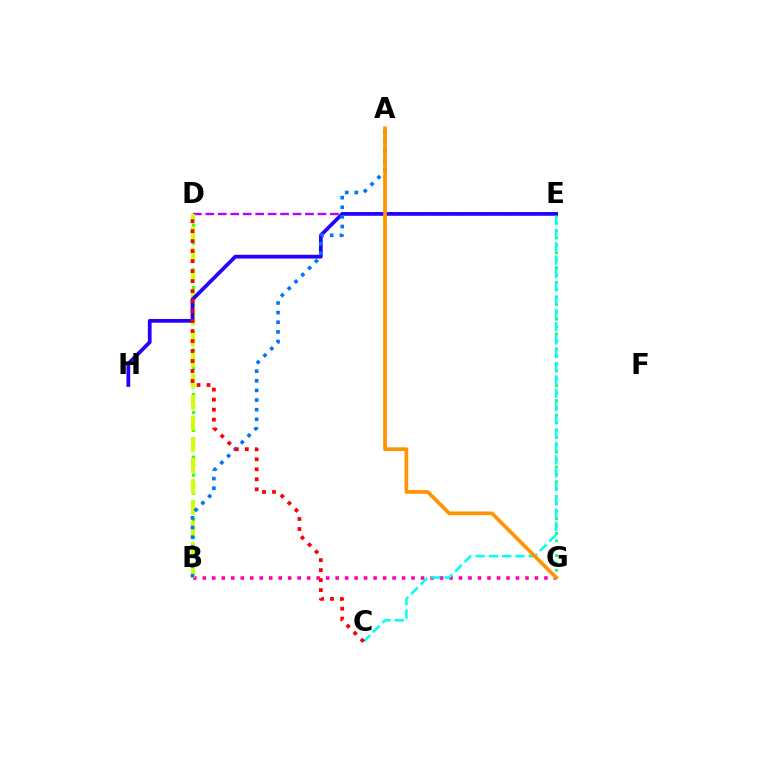{('B', 'D'): [{'color': '#3dff00', 'line_style': 'dotted', 'thickness': 2.43}, {'color': '#d1ff00', 'line_style': 'dashed', 'thickness': 2.86}], ('B', 'G'): [{'color': '#ff00ac', 'line_style': 'dotted', 'thickness': 2.58}], ('E', 'G'): [{'color': '#00ff5c', 'line_style': 'dotted', 'thickness': 2.01}], ('D', 'E'): [{'color': '#b900ff', 'line_style': 'dashed', 'thickness': 1.69}], ('E', 'H'): [{'color': '#2500ff', 'line_style': 'solid', 'thickness': 2.7}], ('A', 'B'): [{'color': '#0074ff', 'line_style': 'dotted', 'thickness': 2.62}], ('C', 'E'): [{'color': '#00fff6', 'line_style': 'dashed', 'thickness': 1.81}], ('A', 'G'): [{'color': '#ff9400', 'line_style': 'solid', 'thickness': 2.67}], ('C', 'D'): [{'color': '#ff0000', 'line_style': 'dotted', 'thickness': 2.72}]}